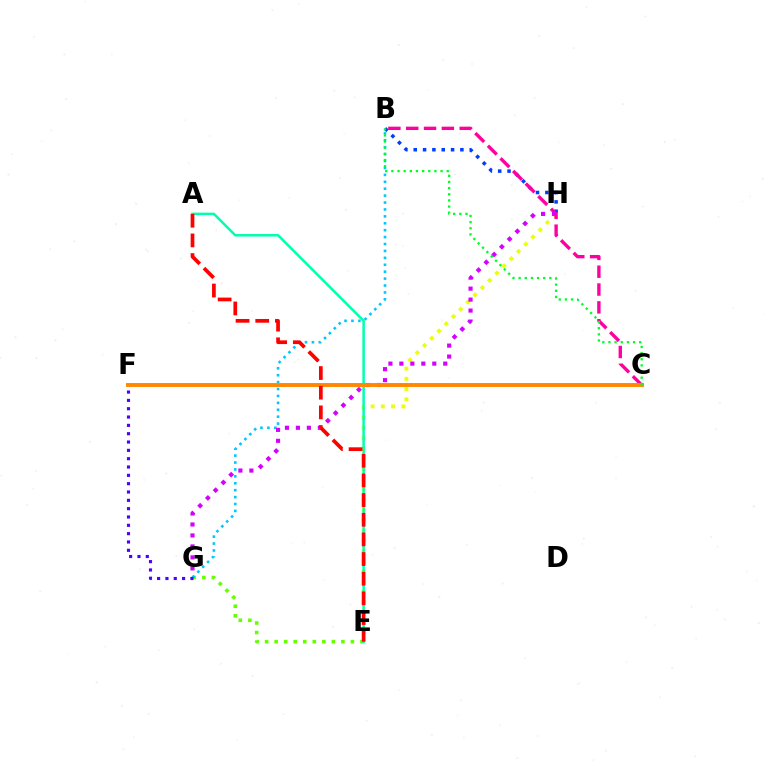{('E', 'G'): [{'color': '#66ff00', 'line_style': 'dotted', 'thickness': 2.59}], ('B', 'H'): [{'color': '#003fff', 'line_style': 'dotted', 'thickness': 2.54}], ('B', 'G'): [{'color': '#00c7ff', 'line_style': 'dotted', 'thickness': 1.88}], ('E', 'H'): [{'color': '#eeff00', 'line_style': 'dotted', 'thickness': 2.78}], ('B', 'C'): [{'color': '#ff00a0', 'line_style': 'dashed', 'thickness': 2.42}, {'color': '#00ff27', 'line_style': 'dotted', 'thickness': 1.67}], ('G', 'H'): [{'color': '#d600ff', 'line_style': 'dotted', 'thickness': 2.98}], ('A', 'E'): [{'color': '#00ffaf', 'line_style': 'solid', 'thickness': 1.81}, {'color': '#ff0000', 'line_style': 'dashed', 'thickness': 2.67}], ('F', 'G'): [{'color': '#4f00ff', 'line_style': 'dotted', 'thickness': 2.26}], ('C', 'F'): [{'color': '#ff8800', 'line_style': 'solid', 'thickness': 2.81}]}